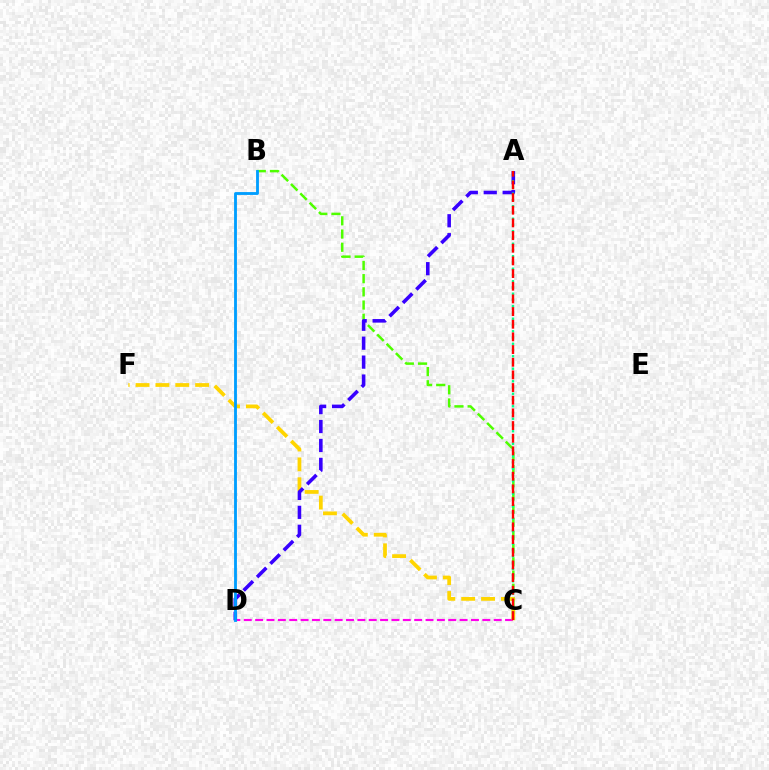{('C', 'D'): [{'color': '#ff00ed', 'line_style': 'dashed', 'thickness': 1.54}], ('B', 'C'): [{'color': '#4fff00', 'line_style': 'dashed', 'thickness': 1.79}], ('C', 'F'): [{'color': '#ffd500', 'line_style': 'dashed', 'thickness': 2.7}], ('A', 'D'): [{'color': '#3700ff', 'line_style': 'dashed', 'thickness': 2.57}], ('A', 'C'): [{'color': '#00ff86', 'line_style': 'dotted', 'thickness': 1.7}, {'color': '#ff0000', 'line_style': 'dashed', 'thickness': 1.72}], ('B', 'D'): [{'color': '#009eff', 'line_style': 'solid', 'thickness': 2.05}]}